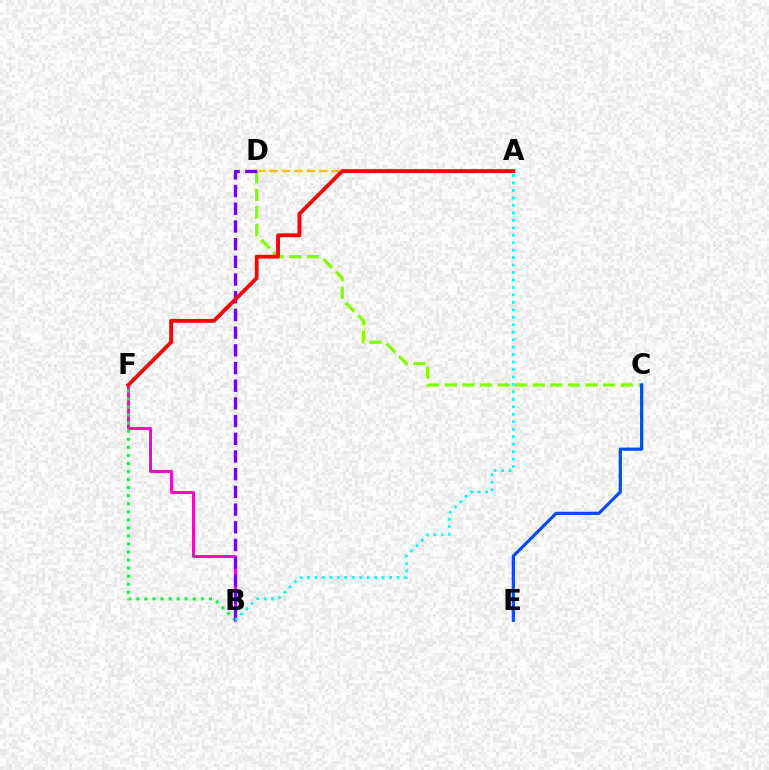{('B', 'F'): [{'color': '#ff00cf', 'line_style': 'solid', 'thickness': 2.11}, {'color': '#00ff39', 'line_style': 'dotted', 'thickness': 2.19}], ('C', 'D'): [{'color': '#84ff00', 'line_style': 'dashed', 'thickness': 2.39}], ('C', 'E'): [{'color': '#004bff', 'line_style': 'solid', 'thickness': 2.31}], ('B', 'D'): [{'color': '#7200ff', 'line_style': 'dashed', 'thickness': 2.4}], ('A', 'B'): [{'color': '#00fff6', 'line_style': 'dotted', 'thickness': 2.03}], ('A', 'D'): [{'color': '#ffbd00', 'line_style': 'dashed', 'thickness': 1.68}], ('A', 'F'): [{'color': '#ff0000', 'line_style': 'solid', 'thickness': 2.77}]}